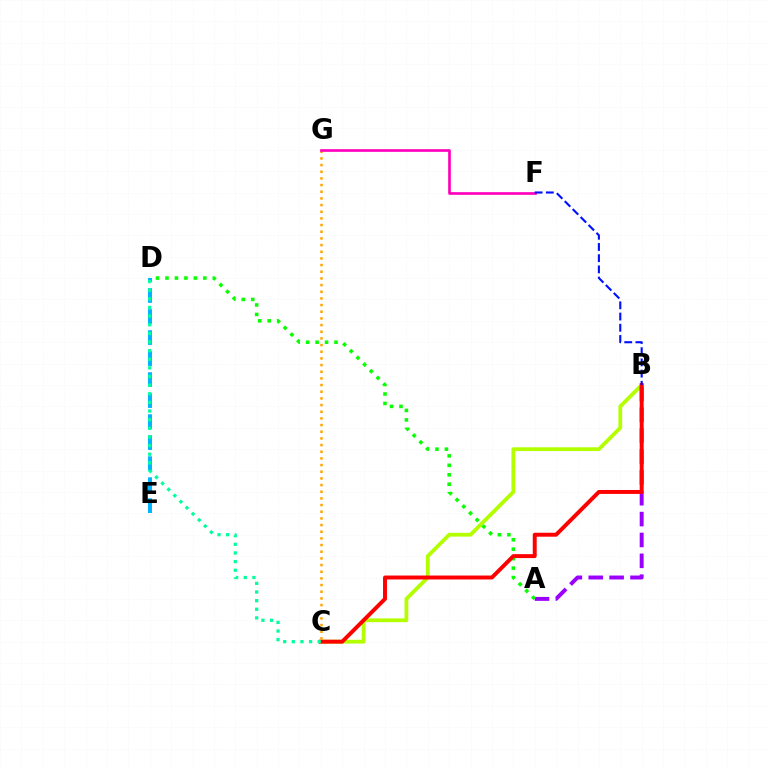{('B', 'C'): [{'color': '#b3ff00', 'line_style': 'solid', 'thickness': 2.73}, {'color': '#ff0000', 'line_style': 'solid', 'thickness': 2.84}], ('A', 'B'): [{'color': '#9b00ff', 'line_style': 'dashed', 'thickness': 2.83}], ('A', 'D'): [{'color': '#08ff00', 'line_style': 'dotted', 'thickness': 2.57}], ('C', 'G'): [{'color': '#ffa500', 'line_style': 'dotted', 'thickness': 1.81}], ('D', 'E'): [{'color': '#00b5ff', 'line_style': 'dashed', 'thickness': 2.85}], ('F', 'G'): [{'color': '#ff00bd', 'line_style': 'solid', 'thickness': 1.92}], ('B', 'F'): [{'color': '#0010ff', 'line_style': 'dashed', 'thickness': 1.52}], ('C', 'D'): [{'color': '#00ff9d', 'line_style': 'dotted', 'thickness': 2.35}]}